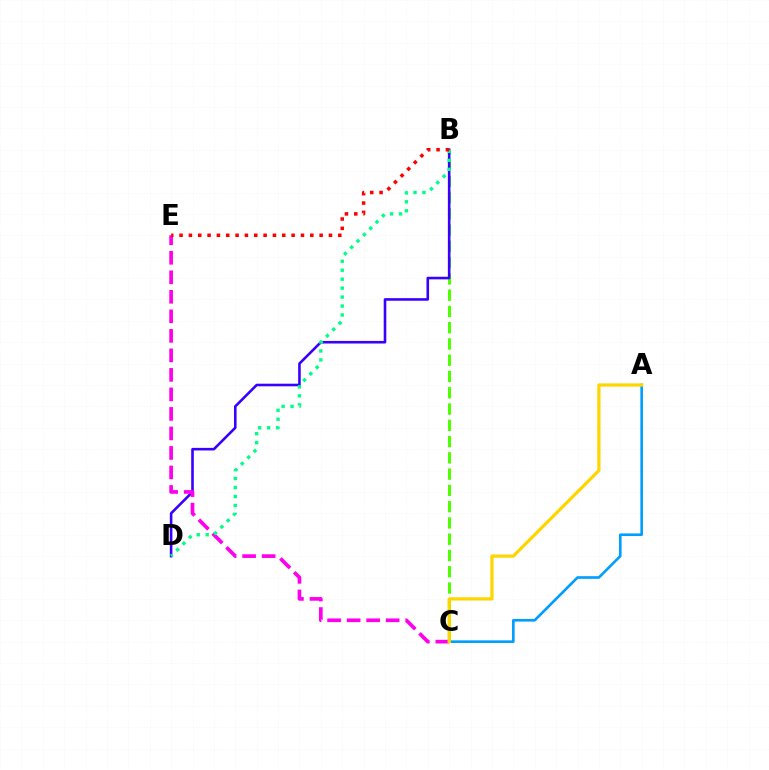{('A', 'C'): [{'color': '#009eff', 'line_style': 'solid', 'thickness': 1.89}, {'color': '#ffd500', 'line_style': 'solid', 'thickness': 2.32}], ('B', 'C'): [{'color': '#4fff00', 'line_style': 'dashed', 'thickness': 2.21}], ('B', 'D'): [{'color': '#3700ff', 'line_style': 'solid', 'thickness': 1.87}, {'color': '#00ff86', 'line_style': 'dotted', 'thickness': 2.43}], ('C', 'E'): [{'color': '#ff00ed', 'line_style': 'dashed', 'thickness': 2.65}], ('B', 'E'): [{'color': '#ff0000', 'line_style': 'dotted', 'thickness': 2.54}]}